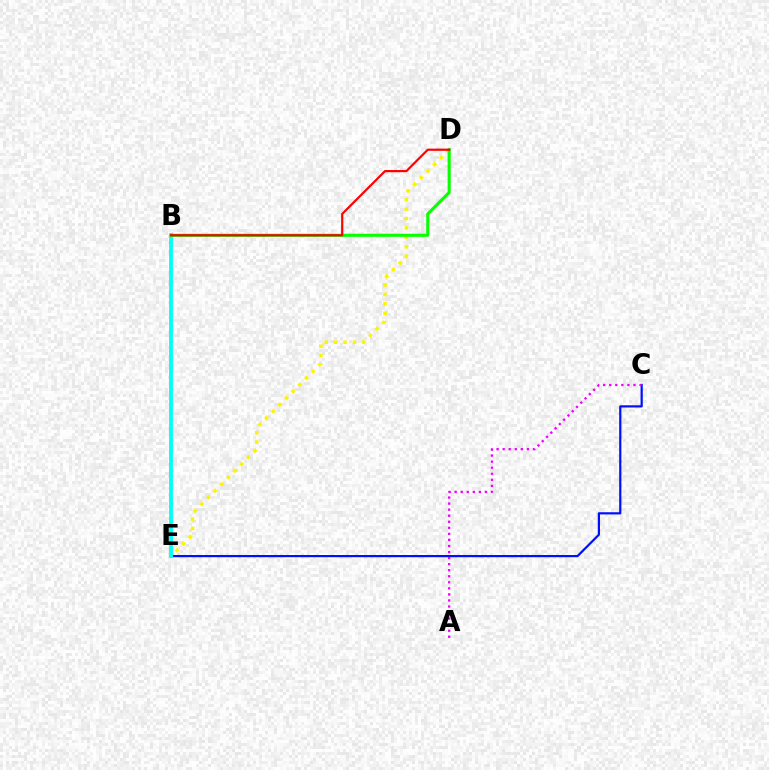{('C', 'E'): [{'color': '#0010ff', 'line_style': 'solid', 'thickness': 1.59}], ('D', 'E'): [{'color': '#fcf500', 'line_style': 'dotted', 'thickness': 2.56}], ('B', 'E'): [{'color': '#00fff6', 'line_style': 'solid', 'thickness': 2.74}], ('B', 'D'): [{'color': '#08ff00', 'line_style': 'solid', 'thickness': 2.23}, {'color': '#ff0000', 'line_style': 'solid', 'thickness': 1.57}], ('A', 'C'): [{'color': '#ee00ff', 'line_style': 'dotted', 'thickness': 1.64}]}